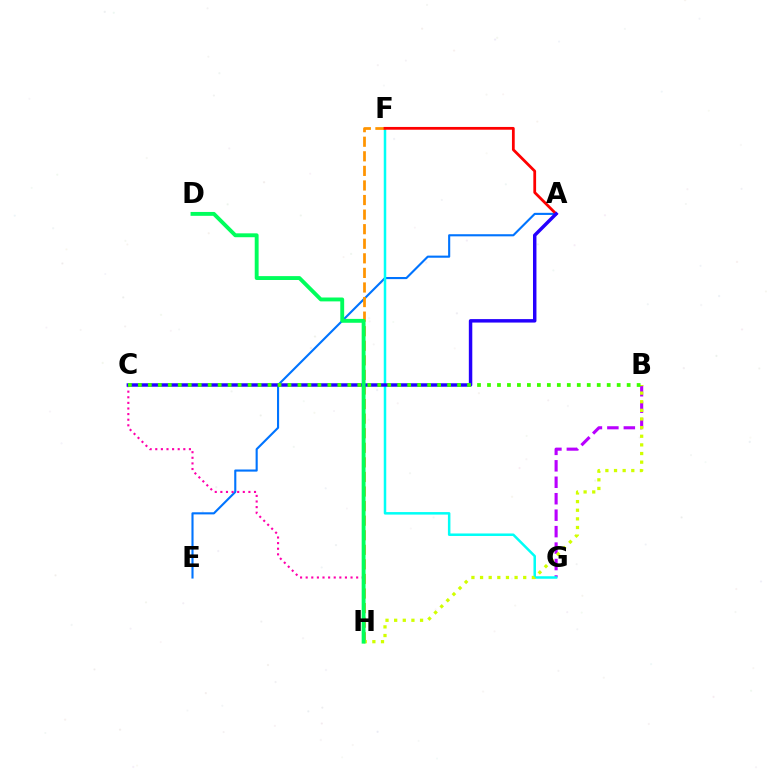{('B', 'G'): [{'color': '#b900ff', 'line_style': 'dashed', 'thickness': 2.24}], ('A', 'E'): [{'color': '#0074ff', 'line_style': 'solid', 'thickness': 1.53}], ('F', 'G'): [{'color': '#00fff6', 'line_style': 'solid', 'thickness': 1.81}], ('F', 'H'): [{'color': '#ff9400', 'line_style': 'dashed', 'thickness': 1.98}], ('B', 'H'): [{'color': '#d1ff00', 'line_style': 'dotted', 'thickness': 2.35}], ('A', 'F'): [{'color': '#ff0000', 'line_style': 'solid', 'thickness': 1.99}], ('C', 'H'): [{'color': '#ff00ac', 'line_style': 'dotted', 'thickness': 1.52}], ('A', 'C'): [{'color': '#2500ff', 'line_style': 'solid', 'thickness': 2.49}], ('D', 'H'): [{'color': '#00ff5c', 'line_style': 'solid', 'thickness': 2.8}], ('B', 'C'): [{'color': '#3dff00', 'line_style': 'dotted', 'thickness': 2.71}]}